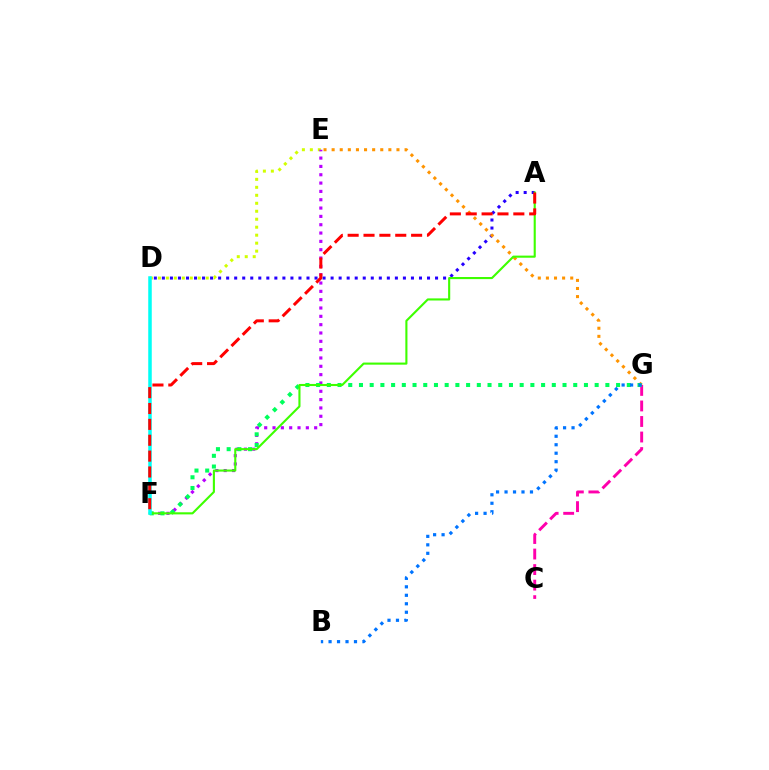{('D', 'E'): [{'color': '#d1ff00', 'line_style': 'dotted', 'thickness': 2.17}], ('E', 'F'): [{'color': '#b900ff', 'line_style': 'dotted', 'thickness': 2.26}], ('A', 'D'): [{'color': '#2500ff', 'line_style': 'dotted', 'thickness': 2.18}], ('E', 'G'): [{'color': '#ff9400', 'line_style': 'dotted', 'thickness': 2.2}], ('C', 'G'): [{'color': '#ff00ac', 'line_style': 'dashed', 'thickness': 2.11}], ('F', 'G'): [{'color': '#00ff5c', 'line_style': 'dotted', 'thickness': 2.91}], ('A', 'F'): [{'color': '#3dff00', 'line_style': 'solid', 'thickness': 1.52}, {'color': '#ff0000', 'line_style': 'dashed', 'thickness': 2.16}], ('D', 'F'): [{'color': '#00fff6', 'line_style': 'solid', 'thickness': 2.53}], ('B', 'G'): [{'color': '#0074ff', 'line_style': 'dotted', 'thickness': 2.3}]}